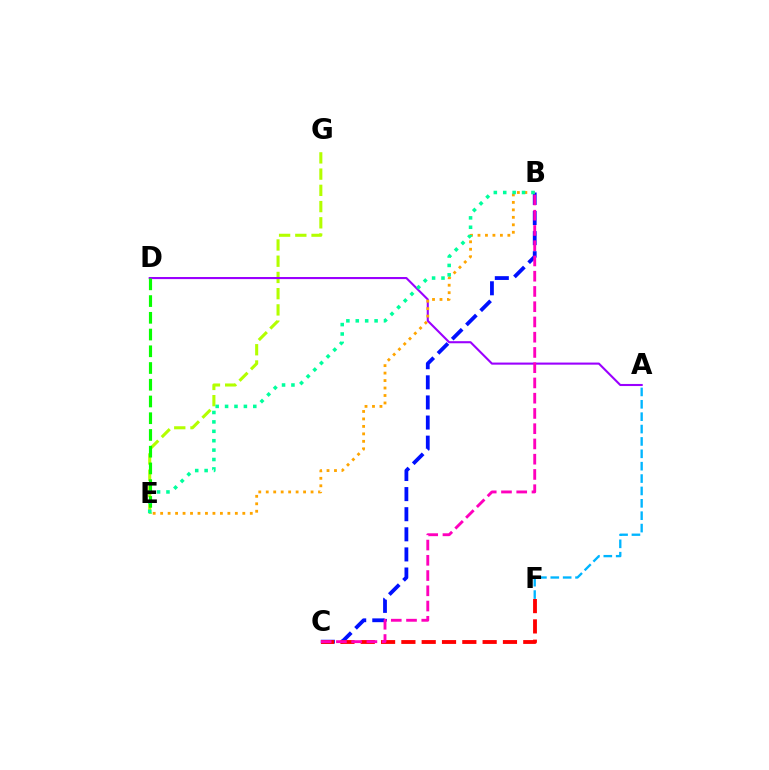{('B', 'C'): [{'color': '#0010ff', 'line_style': 'dashed', 'thickness': 2.73}, {'color': '#ff00bd', 'line_style': 'dashed', 'thickness': 2.07}], ('A', 'F'): [{'color': '#00b5ff', 'line_style': 'dashed', 'thickness': 1.68}], ('C', 'F'): [{'color': '#ff0000', 'line_style': 'dashed', 'thickness': 2.76}], ('E', 'G'): [{'color': '#b3ff00', 'line_style': 'dashed', 'thickness': 2.21}], ('A', 'D'): [{'color': '#9b00ff', 'line_style': 'solid', 'thickness': 1.51}], ('B', 'E'): [{'color': '#ffa500', 'line_style': 'dotted', 'thickness': 2.03}, {'color': '#00ff9d', 'line_style': 'dotted', 'thickness': 2.55}], ('D', 'E'): [{'color': '#08ff00', 'line_style': 'dashed', 'thickness': 2.27}]}